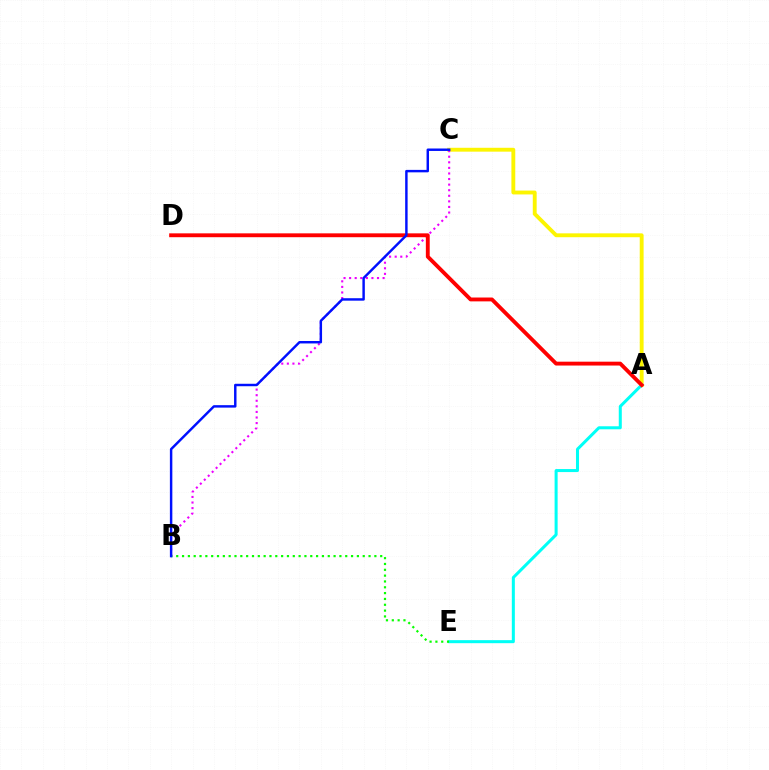{('A', 'C'): [{'color': '#fcf500', 'line_style': 'solid', 'thickness': 2.79}], ('A', 'E'): [{'color': '#00fff6', 'line_style': 'solid', 'thickness': 2.18}], ('B', 'E'): [{'color': '#08ff00', 'line_style': 'dotted', 'thickness': 1.58}], ('B', 'C'): [{'color': '#ee00ff', 'line_style': 'dotted', 'thickness': 1.52}, {'color': '#0010ff', 'line_style': 'solid', 'thickness': 1.76}], ('A', 'D'): [{'color': '#ff0000', 'line_style': 'solid', 'thickness': 2.78}]}